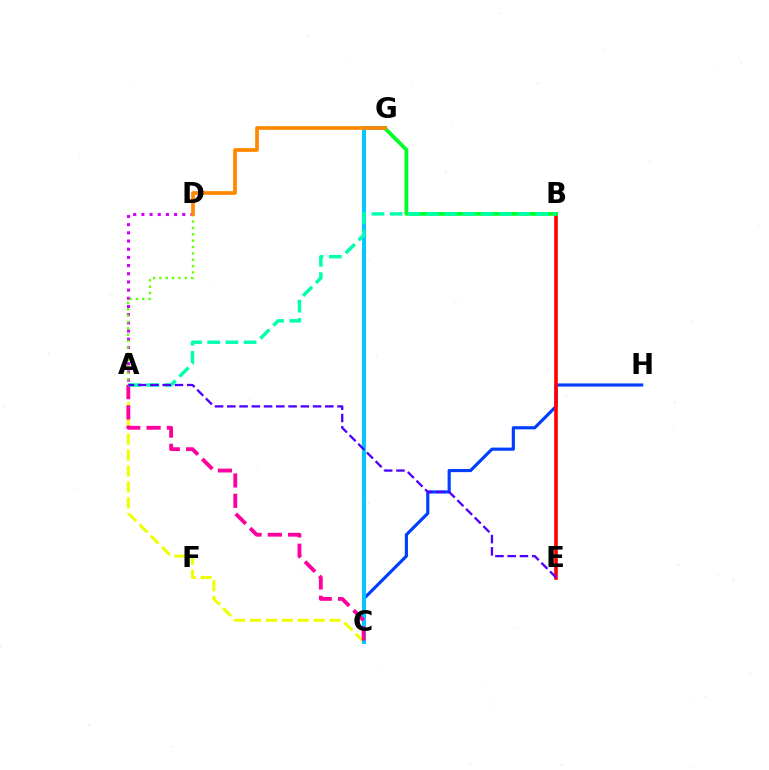{('A', 'C'): [{'color': '#eeff00', 'line_style': 'dashed', 'thickness': 2.16}, {'color': '#ff00a0', 'line_style': 'dashed', 'thickness': 2.76}], ('A', 'D'): [{'color': '#d600ff', 'line_style': 'dotted', 'thickness': 2.22}, {'color': '#66ff00', 'line_style': 'dotted', 'thickness': 1.73}], ('C', 'H'): [{'color': '#003fff', 'line_style': 'solid', 'thickness': 2.27}], ('C', 'G'): [{'color': '#00c7ff', 'line_style': 'solid', 'thickness': 2.84}], ('B', 'E'): [{'color': '#ff0000', 'line_style': 'solid', 'thickness': 2.6}], ('B', 'G'): [{'color': '#00ff27', 'line_style': 'solid', 'thickness': 2.73}], ('D', 'G'): [{'color': '#ff8800', 'line_style': 'solid', 'thickness': 2.67}], ('A', 'B'): [{'color': '#00ffaf', 'line_style': 'dashed', 'thickness': 2.47}], ('A', 'E'): [{'color': '#4f00ff', 'line_style': 'dashed', 'thickness': 1.66}]}